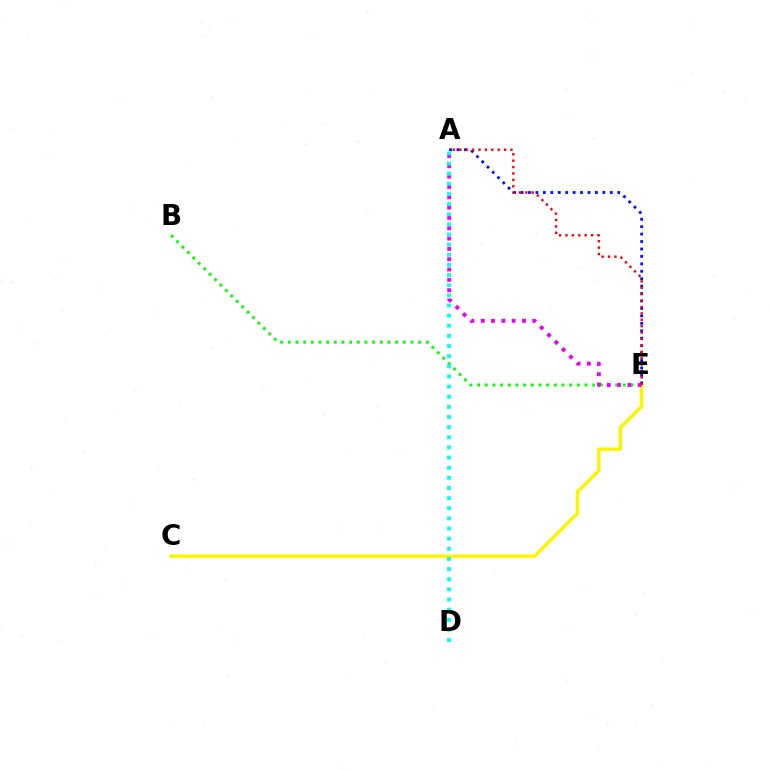{('C', 'E'): [{'color': '#fcf500', 'line_style': 'solid', 'thickness': 2.45}], ('A', 'E'): [{'color': '#0010ff', 'line_style': 'dotted', 'thickness': 2.02}, {'color': '#ee00ff', 'line_style': 'dotted', 'thickness': 2.81}, {'color': '#ff0000', 'line_style': 'dotted', 'thickness': 1.74}], ('B', 'E'): [{'color': '#08ff00', 'line_style': 'dotted', 'thickness': 2.08}], ('A', 'D'): [{'color': '#00fff6', 'line_style': 'dotted', 'thickness': 2.75}]}